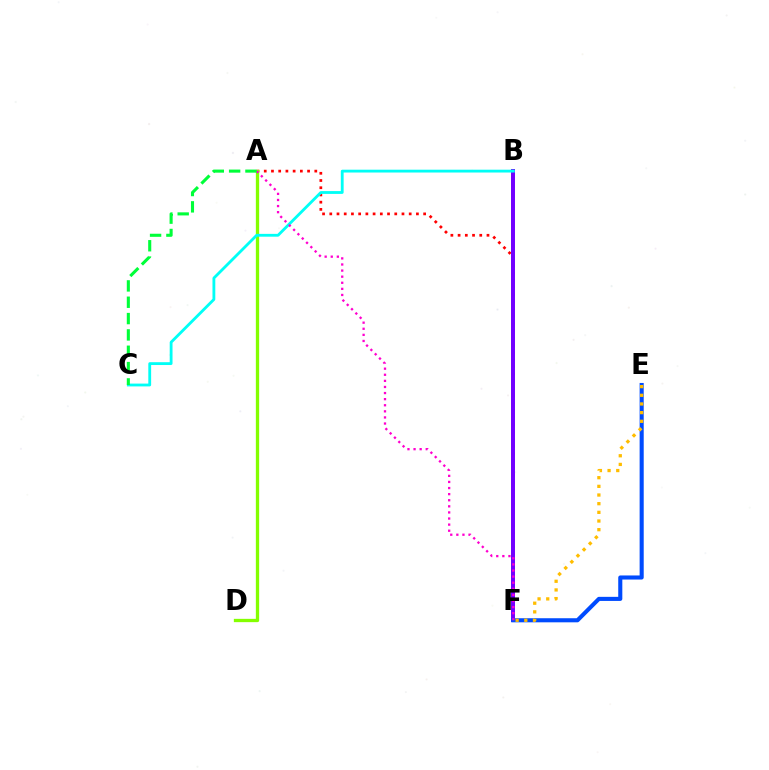{('A', 'F'): [{'color': '#ff0000', 'line_style': 'dotted', 'thickness': 1.96}, {'color': '#ff00cf', 'line_style': 'dotted', 'thickness': 1.66}], ('A', 'D'): [{'color': '#84ff00', 'line_style': 'solid', 'thickness': 2.38}], ('B', 'F'): [{'color': '#7200ff', 'line_style': 'solid', 'thickness': 2.86}], ('E', 'F'): [{'color': '#004bff', 'line_style': 'solid', 'thickness': 2.94}, {'color': '#ffbd00', 'line_style': 'dotted', 'thickness': 2.35}], ('B', 'C'): [{'color': '#00fff6', 'line_style': 'solid', 'thickness': 2.03}], ('A', 'C'): [{'color': '#00ff39', 'line_style': 'dashed', 'thickness': 2.22}]}